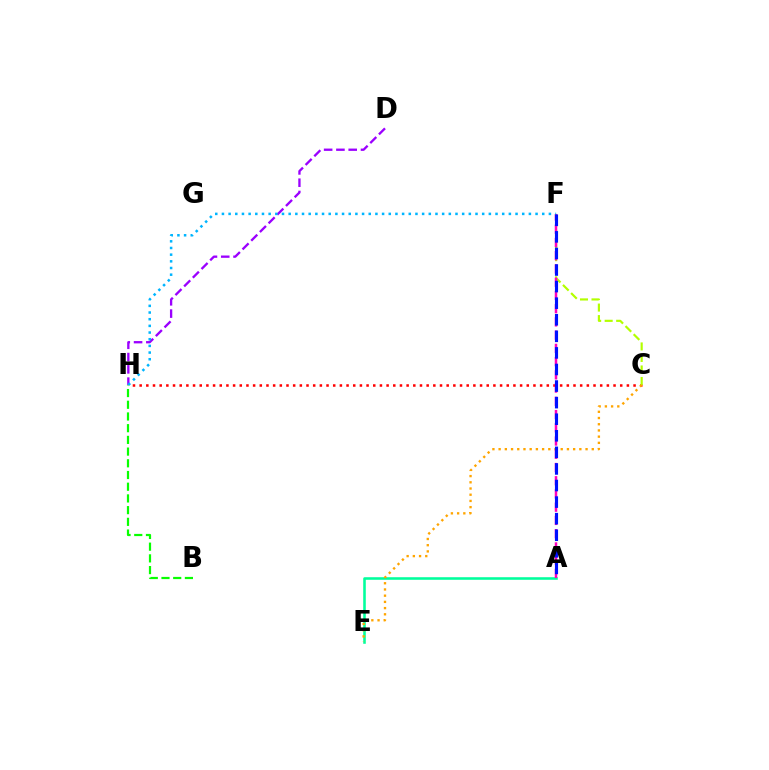{('D', 'H'): [{'color': '#9b00ff', 'line_style': 'dashed', 'thickness': 1.67}], ('C', 'H'): [{'color': '#ff0000', 'line_style': 'dotted', 'thickness': 1.81}], ('A', 'E'): [{'color': '#00ff9d', 'line_style': 'solid', 'thickness': 1.85}], ('C', 'F'): [{'color': '#b3ff00', 'line_style': 'dashed', 'thickness': 1.56}], ('C', 'E'): [{'color': '#ffa500', 'line_style': 'dotted', 'thickness': 1.69}], ('A', 'F'): [{'color': '#ff00bd', 'line_style': 'dashed', 'thickness': 1.8}, {'color': '#0010ff', 'line_style': 'dashed', 'thickness': 2.25}], ('F', 'H'): [{'color': '#00b5ff', 'line_style': 'dotted', 'thickness': 1.81}], ('B', 'H'): [{'color': '#08ff00', 'line_style': 'dashed', 'thickness': 1.59}]}